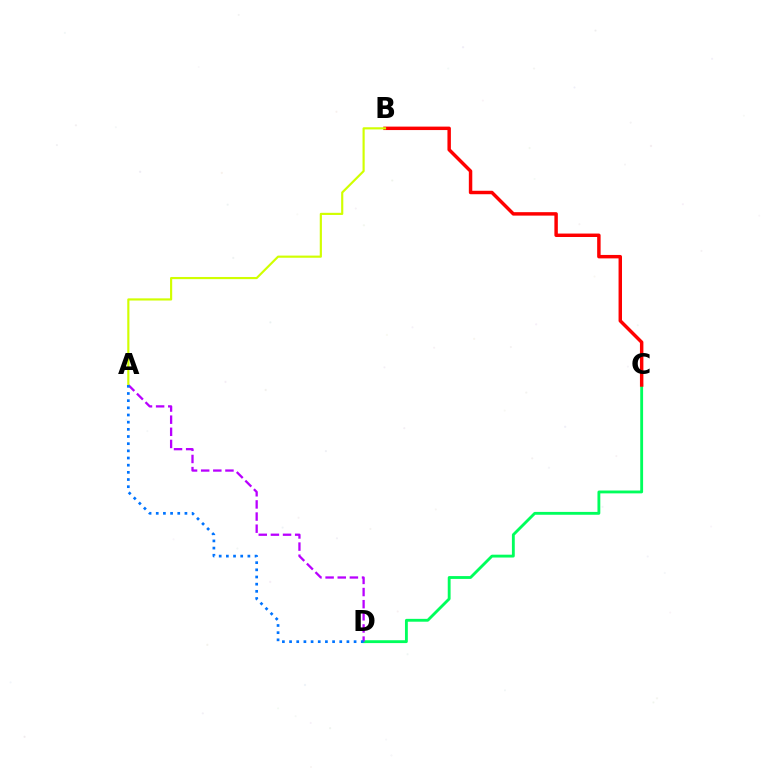{('C', 'D'): [{'color': '#00ff5c', 'line_style': 'solid', 'thickness': 2.05}], ('B', 'C'): [{'color': '#ff0000', 'line_style': 'solid', 'thickness': 2.48}], ('A', 'D'): [{'color': '#b900ff', 'line_style': 'dashed', 'thickness': 1.65}, {'color': '#0074ff', 'line_style': 'dotted', 'thickness': 1.95}], ('A', 'B'): [{'color': '#d1ff00', 'line_style': 'solid', 'thickness': 1.56}]}